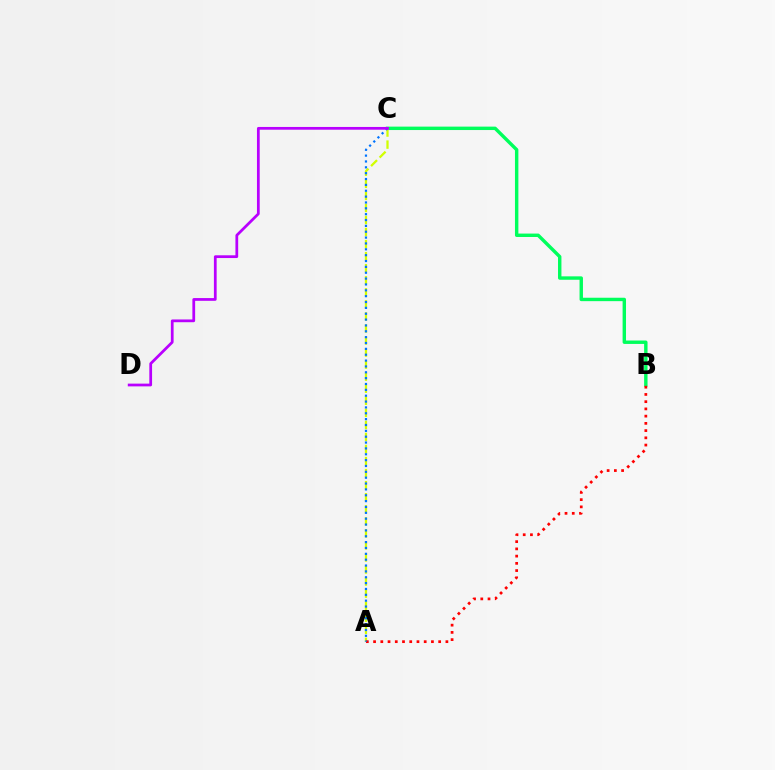{('B', 'C'): [{'color': '#00ff5c', 'line_style': 'solid', 'thickness': 2.46}], ('A', 'C'): [{'color': '#d1ff00', 'line_style': 'dashed', 'thickness': 1.64}, {'color': '#0074ff', 'line_style': 'dotted', 'thickness': 1.59}], ('A', 'B'): [{'color': '#ff0000', 'line_style': 'dotted', 'thickness': 1.97}], ('C', 'D'): [{'color': '#b900ff', 'line_style': 'solid', 'thickness': 1.98}]}